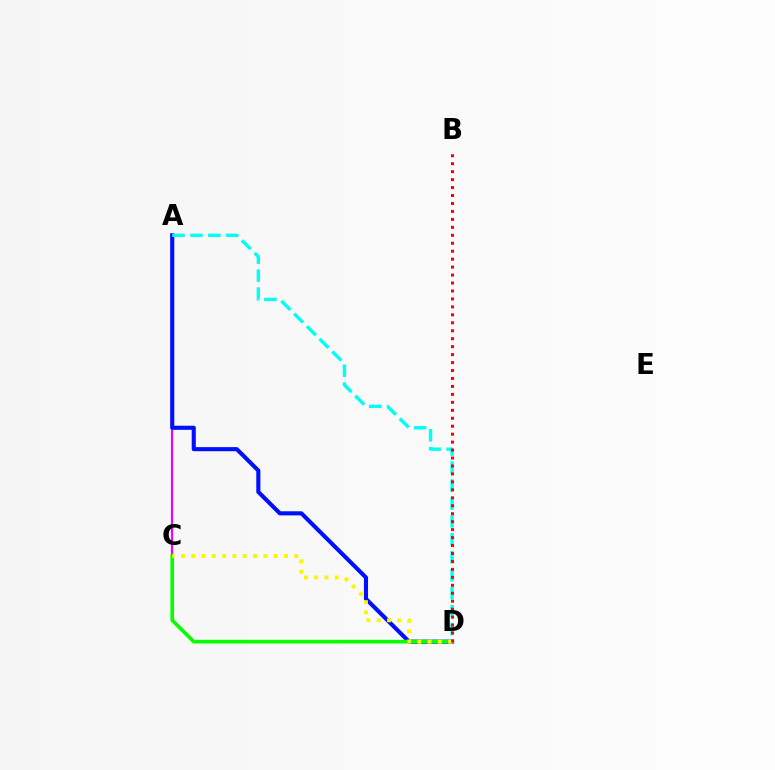{('A', 'C'): [{'color': '#ee00ff', 'line_style': 'solid', 'thickness': 1.55}], ('A', 'D'): [{'color': '#0010ff', 'line_style': 'solid', 'thickness': 2.95}, {'color': '#00fff6', 'line_style': 'dashed', 'thickness': 2.44}], ('C', 'D'): [{'color': '#08ff00', 'line_style': 'solid', 'thickness': 2.63}, {'color': '#fcf500', 'line_style': 'dotted', 'thickness': 2.8}], ('B', 'D'): [{'color': '#ff0000', 'line_style': 'dotted', 'thickness': 2.16}]}